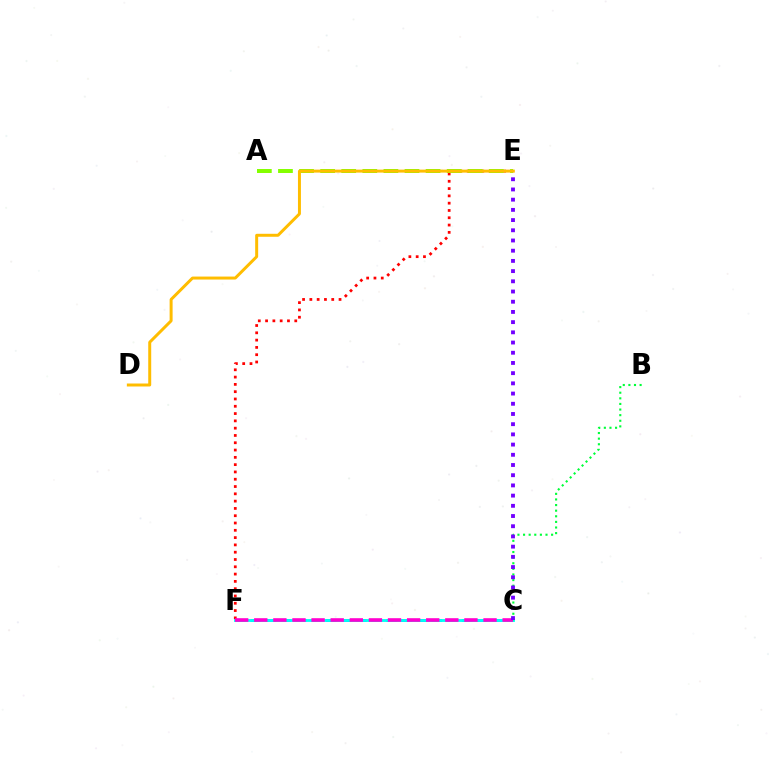{('C', 'F'): [{'color': '#004bff', 'line_style': 'dashed', 'thickness': 2.05}, {'color': '#00fff6', 'line_style': 'solid', 'thickness': 2.05}, {'color': '#ff00cf', 'line_style': 'dashed', 'thickness': 2.6}], ('E', 'F'): [{'color': '#ff0000', 'line_style': 'dotted', 'thickness': 1.98}], ('A', 'E'): [{'color': '#84ff00', 'line_style': 'dashed', 'thickness': 2.86}], ('D', 'E'): [{'color': '#ffbd00', 'line_style': 'solid', 'thickness': 2.14}], ('B', 'C'): [{'color': '#00ff39', 'line_style': 'dotted', 'thickness': 1.52}], ('C', 'E'): [{'color': '#7200ff', 'line_style': 'dotted', 'thickness': 2.77}]}